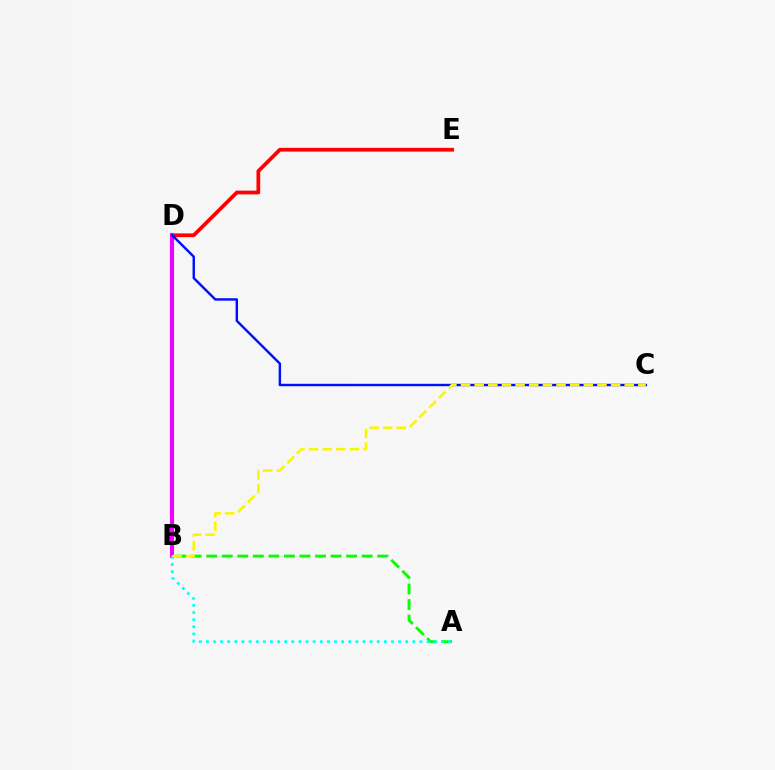{('D', 'E'): [{'color': '#ff0000', 'line_style': 'solid', 'thickness': 2.69}], ('B', 'D'): [{'color': '#ee00ff', 'line_style': 'solid', 'thickness': 2.94}], ('A', 'B'): [{'color': '#08ff00', 'line_style': 'dashed', 'thickness': 2.11}, {'color': '#00fff6', 'line_style': 'dotted', 'thickness': 1.93}], ('C', 'D'): [{'color': '#0010ff', 'line_style': 'solid', 'thickness': 1.76}], ('B', 'C'): [{'color': '#fcf500', 'line_style': 'dashed', 'thickness': 1.85}]}